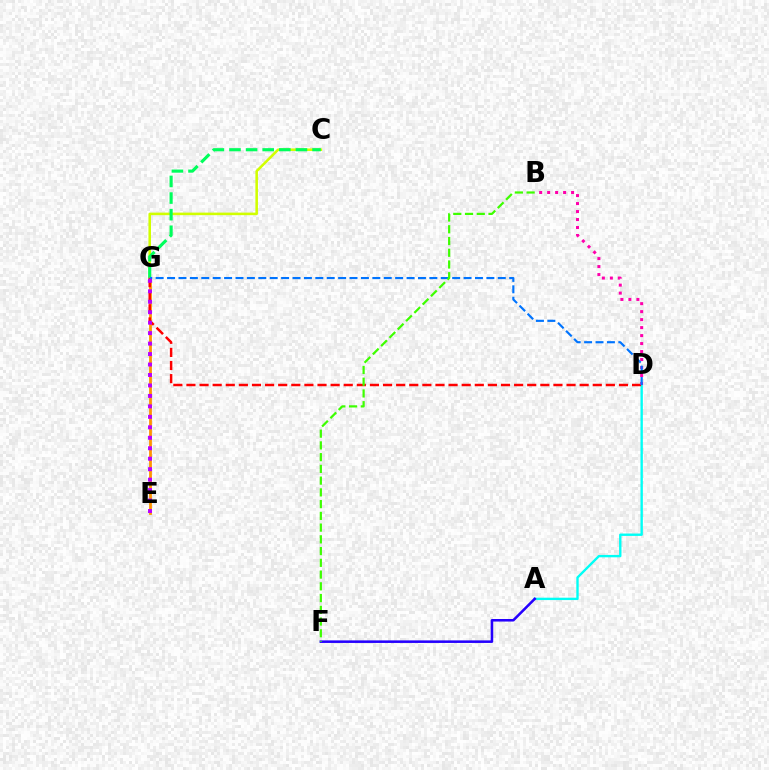{('A', 'D'): [{'color': '#00fff6', 'line_style': 'solid', 'thickness': 1.71}], ('A', 'F'): [{'color': '#2500ff', 'line_style': 'solid', 'thickness': 1.84}], ('C', 'G'): [{'color': '#d1ff00', 'line_style': 'solid', 'thickness': 1.84}, {'color': '#00ff5c', 'line_style': 'dashed', 'thickness': 2.26}], ('E', 'G'): [{'color': '#ff9400', 'line_style': 'solid', 'thickness': 2.01}, {'color': '#b900ff', 'line_style': 'dotted', 'thickness': 2.84}], ('D', 'G'): [{'color': '#ff0000', 'line_style': 'dashed', 'thickness': 1.78}, {'color': '#0074ff', 'line_style': 'dashed', 'thickness': 1.55}], ('B', 'D'): [{'color': '#ff00ac', 'line_style': 'dotted', 'thickness': 2.17}], ('B', 'F'): [{'color': '#3dff00', 'line_style': 'dashed', 'thickness': 1.6}]}